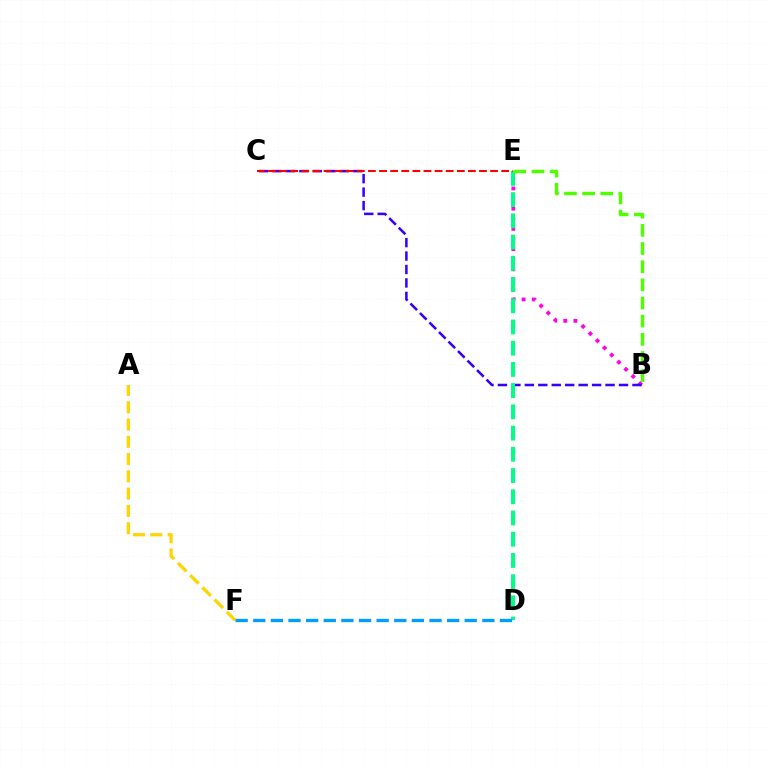{('B', 'E'): [{'color': '#ff00ed', 'line_style': 'dotted', 'thickness': 2.75}, {'color': '#4fff00', 'line_style': 'dashed', 'thickness': 2.47}], ('B', 'C'): [{'color': '#3700ff', 'line_style': 'dashed', 'thickness': 1.83}], ('A', 'F'): [{'color': '#ffd500', 'line_style': 'dashed', 'thickness': 2.35}], ('D', 'E'): [{'color': '#00ff86', 'line_style': 'dashed', 'thickness': 2.88}], ('D', 'F'): [{'color': '#009eff', 'line_style': 'dashed', 'thickness': 2.39}], ('C', 'E'): [{'color': '#ff0000', 'line_style': 'dashed', 'thickness': 1.51}]}